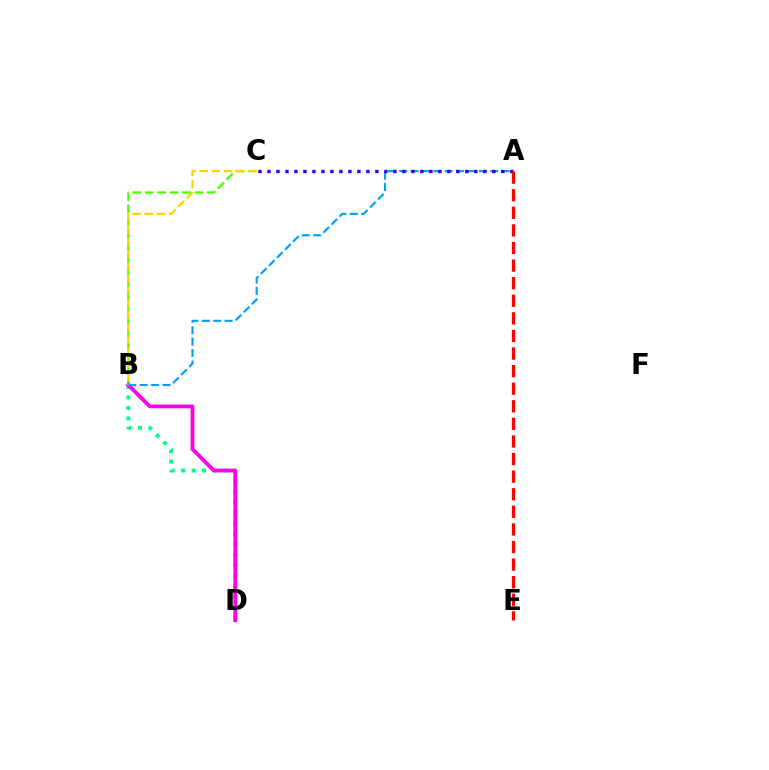{('B', 'D'): [{'color': '#00ff86', 'line_style': 'dotted', 'thickness': 2.85}, {'color': '#ff00ed', 'line_style': 'solid', 'thickness': 2.73}], ('B', 'C'): [{'color': '#4fff00', 'line_style': 'dashed', 'thickness': 1.69}, {'color': '#ffd500', 'line_style': 'dashed', 'thickness': 1.65}], ('A', 'B'): [{'color': '#009eff', 'line_style': 'dashed', 'thickness': 1.55}], ('A', 'C'): [{'color': '#3700ff', 'line_style': 'dotted', 'thickness': 2.44}], ('A', 'E'): [{'color': '#ff0000', 'line_style': 'dashed', 'thickness': 2.39}]}